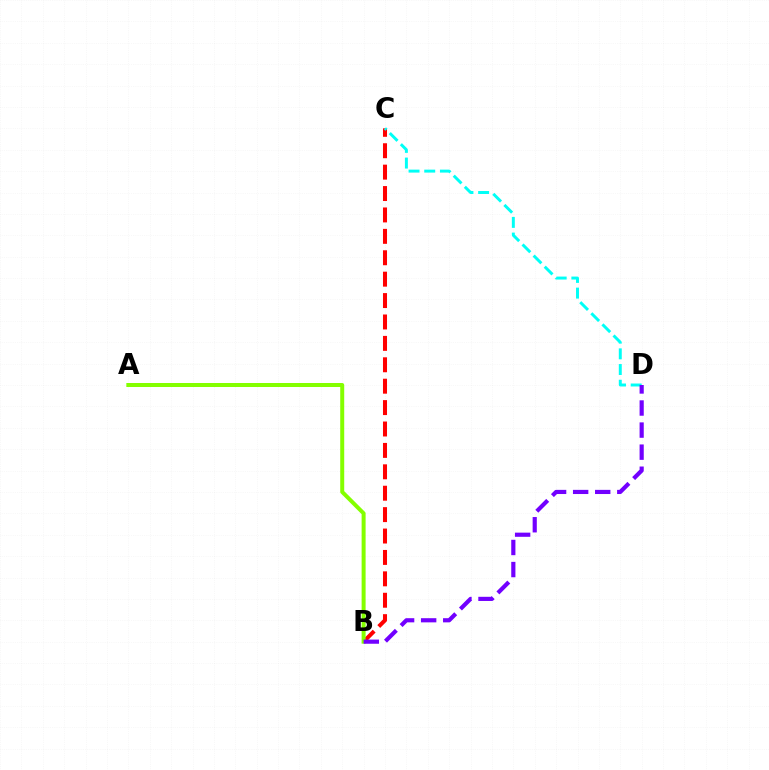{('B', 'C'): [{'color': '#ff0000', 'line_style': 'dashed', 'thickness': 2.91}], ('A', 'B'): [{'color': '#84ff00', 'line_style': 'solid', 'thickness': 2.87}], ('C', 'D'): [{'color': '#00fff6', 'line_style': 'dashed', 'thickness': 2.13}], ('B', 'D'): [{'color': '#7200ff', 'line_style': 'dashed', 'thickness': 3.0}]}